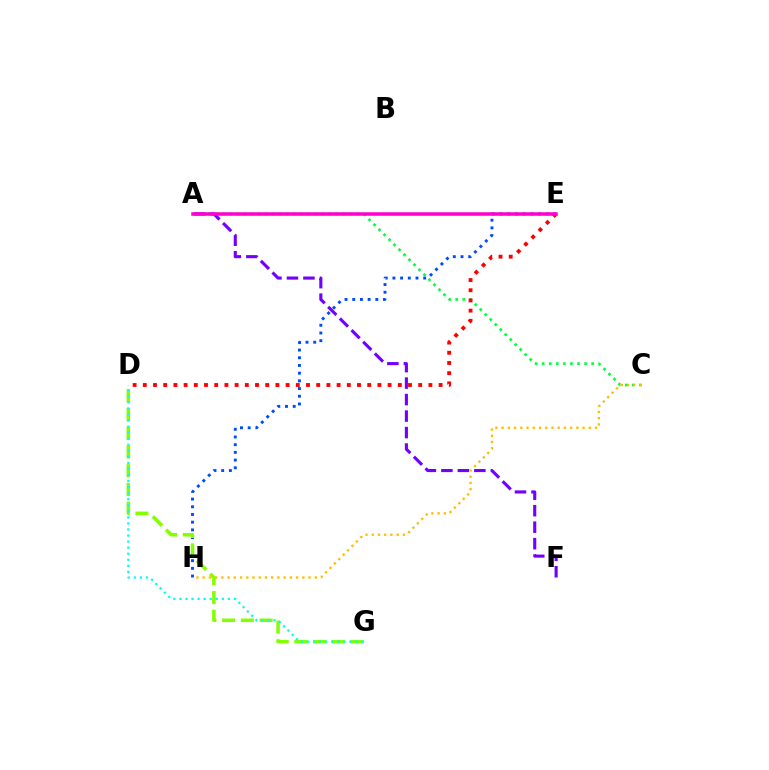{('A', 'C'): [{'color': '#00ff39', 'line_style': 'dotted', 'thickness': 1.92}], ('A', 'F'): [{'color': '#7200ff', 'line_style': 'dashed', 'thickness': 2.24}], ('E', 'H'): [{'color': '#004bff', 'line_style': 'dotted', 'thickness': 2.09}], ('D', 'E'): [{'color': '#ff0000', 'line_style': 'dotted', 'thickness': 2.77}], ('D', 'G'): [{'color': '#84ff00', 'line_style': 'dashed', 'thickness': 2.54}, {'color': '#00fff6', 'line_style': 'dotted', 'thickness': 1.64}], ('C', 'H'): [{'color': '#ffbd00', 'line_style': 'dotted', 'thickness': 1.69}], ('A', 'E'): [{'color': '#ff00cf', 'line_style': 'solid', 'thickness': 2.54}]}